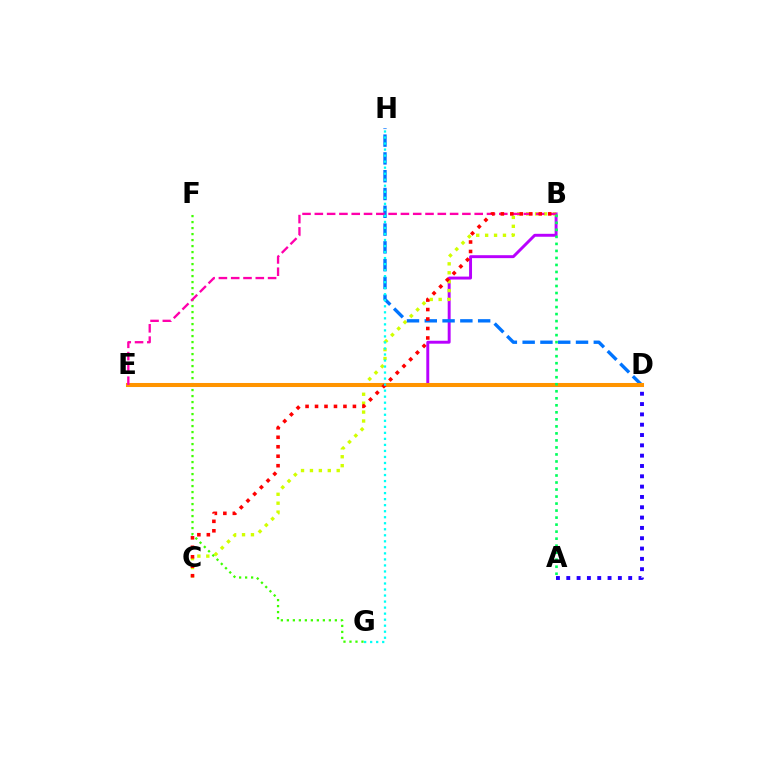{('A', 'D'): [{'color': '#2500ff', 'line_style': 'dotted', 'thickness': 2.8}], ('B', 'E'): [{'color': '#b900ff', 'line_style': 'solid', 'thickness': 2.11}, {'color': '#ff00ac', 'line_style': 'dashed', 'thickness': 1.67}], ('B', 'C'): [{'color': '#d1ff00', 'line_style': 'dotted', 'thickness': 2.42}, {'color': '#ff0000', 'line_style': 'dotted', 'thickness': 2.57}], ('D', 'H'): [{'color': '#0074ff', 'line_style': 'dashed', 'thickness': 2.42}], ('F', 'G'): [{'color': '#3dff00', 'line_style': 'dotted', 'thickness': 1.63}], ('D', 'E'): [{'color': '#ff9400', 'line_style': 'solid', 'thickness': 2.91}], ('A', 'B'): [{'color': '#00ff5c', 'line_style': 'dotted', 'thickness': 1.91}], ('G', 'H'): [{'color': '#00fff6', 'line_style': 'dotted', 'thickness': 1.64}]}